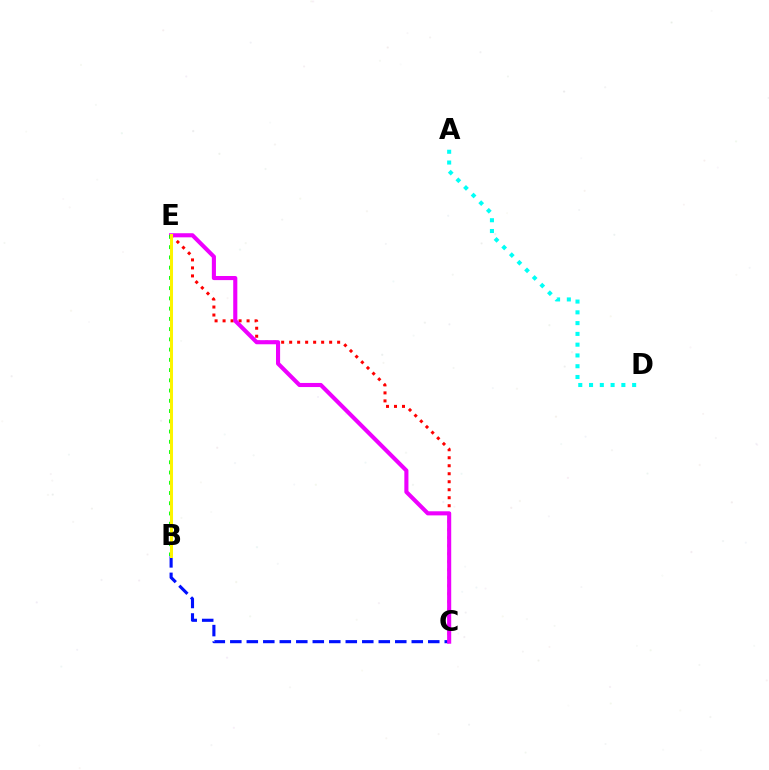{('B', 'C'): [{'color': '#0010ff', 'line_style': 'dashed', 'thickness': 2.24}], ('C', 'E'): [{'color': '#ff0000', 'line_style': 'dotted', 'thickness': 2.17}, {'color': '#ee00ff', 'line_style': 'solid', 'thickness': 2.95}], ('B', 'E'): [{'color': '#08ff00', 'line_style': 'dotted', 'thickness': 2.78}, {'color': '#fcf500', 'line_style': 'solid', 'thickness': 2.16}], ('A', 'D'): [{'color': '#00fff6', 'line_style': 'dotted', 'thickness': 2.93}]}